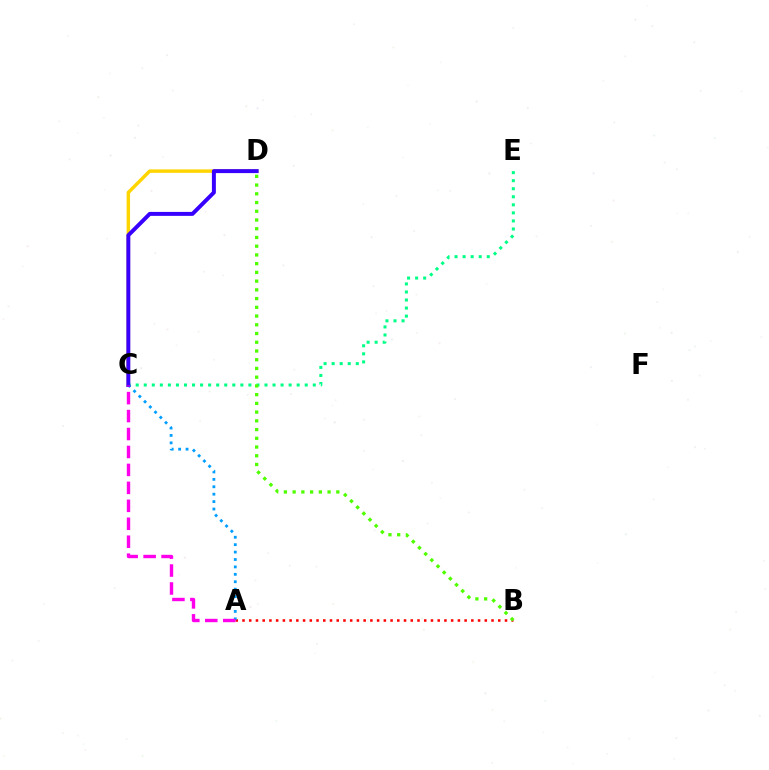{('C', 'E'): [{'color': '#00ff86', 'line_style': 'dotted', 'thickness': 2.19}], ('C', 'D'): [{'color': '#ffd500', 'line_style': 'solid', 'thickness': 2.49}, {'color': '#3700ff', 'line_style': 'solid', 'thickness': 2.85}], ('A', 'B'): [{'color': '#ff0000', 'line_style': 'dotted', 'thickness': 1.83}], ('A', 'C'): [{'color': '#009eff', 'line_style': 'dotted', 'thickness': 2.02}, {'color': '#ff00ed', 'line_style': 'dashed', 'thickness': 2.44}], ('B', 'D'): [{'color': '#4fff00', 'line_style': 'dotted', 'thickness': 2.37}]}